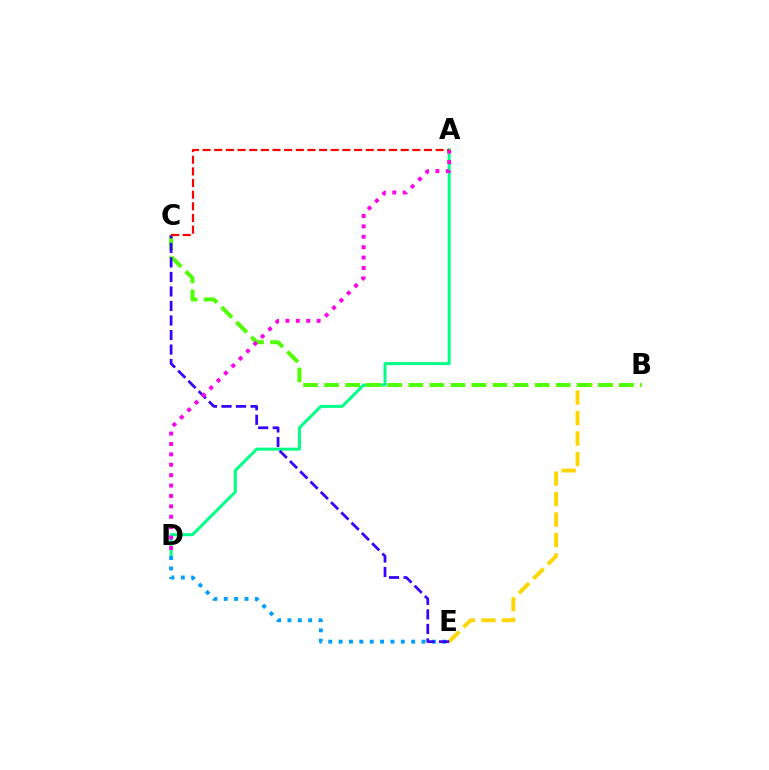{('B', 'E'): [{'color': '#ffd500', 'line_style': 'dashed', 'thickness': 2.78}], ('A', 'D'): [{'color': '#00ff86', 'line_style': 'solid', 'thickness': 2.16}, {'color': '#ff00ed', 'line_style': 'dotted', 'thickness': 2.83}], ('B', 'C'): [{'color': '#4fff00', 'line_style': 'dashed', 'thickness': 2.86}], ('D', 'E'): [{'color': '#009eff', 'line_style': 'dotted', 'thickness': 2.82}], ('C', 'E'): [{'color': '#3700ff', 'line_style': 'dashed', 'thickness': 1.97}], ('A', 'C'): [{'color': '#ff0000', 'line_style': 'dashed', 'thickness': 1.58}]}